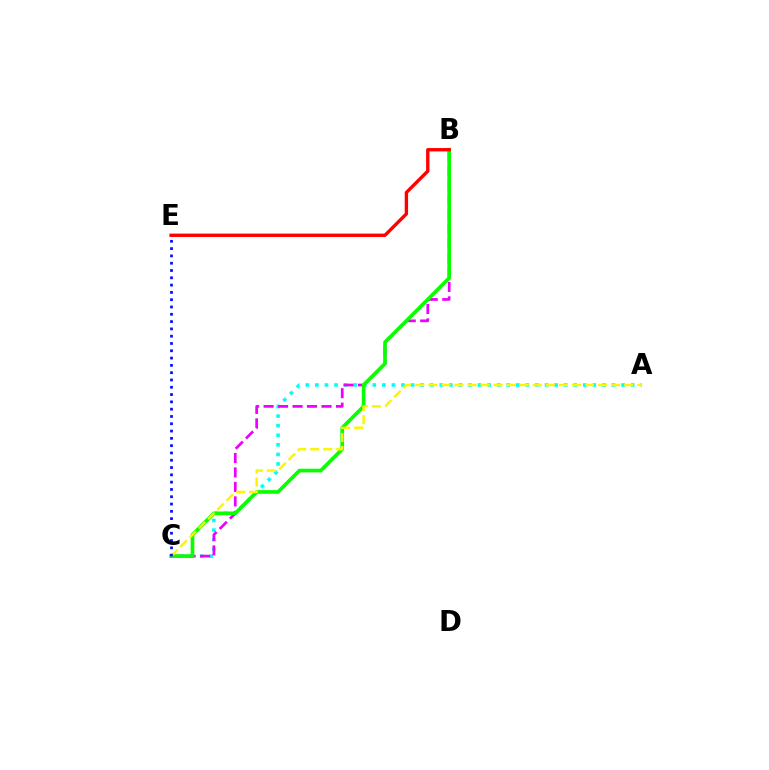{('A', 'C'): [{'color': '#00fff6', 'line_style': 'dotted', 'thickness': 2.6}, {'color': '#fcf500', 'line_style': 'dashed', 'thickness': 1.77}], ('B', 'C'): [{'color': '#ee00ff', 'line_style': 'dashed', 'thickness': 1.97}, {'color': '#08ff00', 'line_style': 'solid', 'thickness': 2.64}], ('C', 'E'): [{'color': '#0010ff', 'line_style': 'dotted', 'thickness': 1.98}], ('B', 'E'): [{'color': '#ff0000', 'line_style': 'solid', 'thickness': 2.43}]}